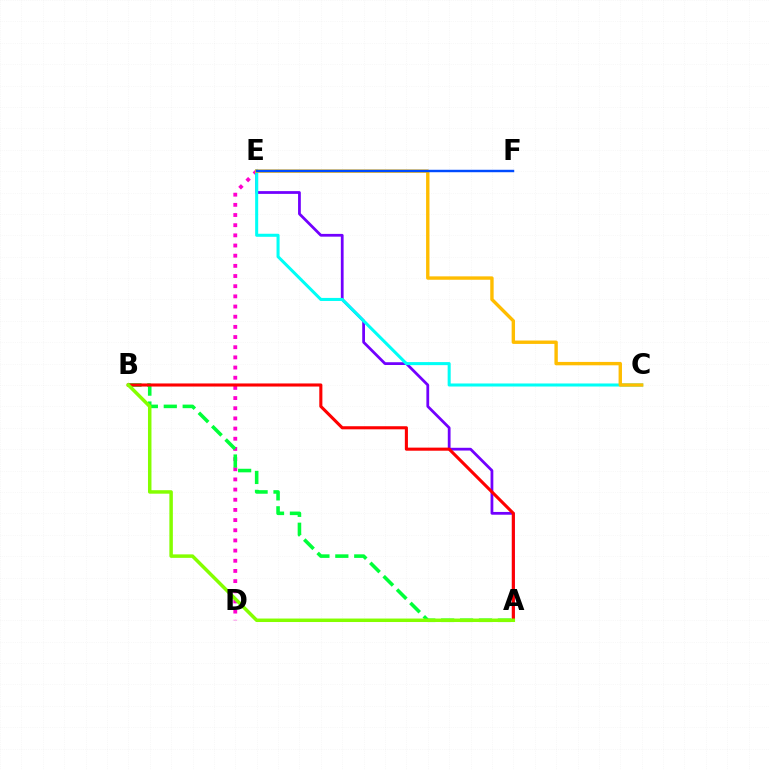{('D', 'E'): [{'color': '#ff00cf', 'line_style': 'dotted', 'thickness': 2.76}], ('A', 'E'): [{'color': '#7200ff', 'line_style': 'solid', 'thickness': 1.99}], ('A', 'B'): [{'color': '#00ff39', 'line_style': 'dashed', 'thickness': 2.57}, {'color': '#ff0000', 'line_style': 'solid', 'thickness': 2.23}, {'color': '#84ff00', 'line_style': 'solid', 'thickness': 2.51}], ('C', 'E'): [{'color': '#00fff6', 'line_style': 'solid', 'thickness': 2.19}, {'color': '#ffbd00', 'line_style': 'solid', 'thickness': 2.44}], ('E', 'F'): [{'color': '#004bff', 'line_style': 'solid', 'thickness': 1.76}]}